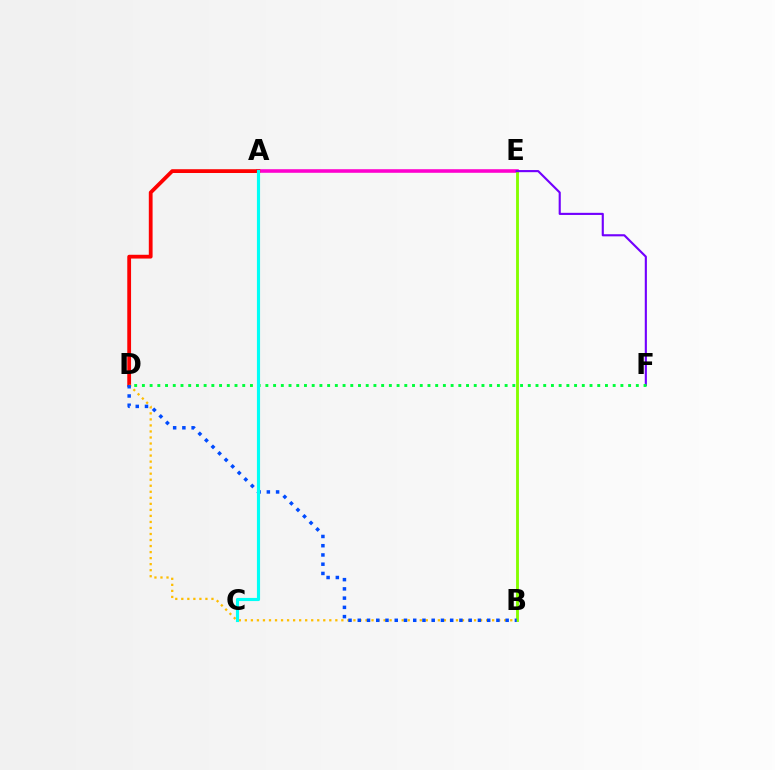{('A', 'E'): [{'color': '#ff00cf', 'line_style': 'solid', 'thickness': 2.57}], ('A', 'D'): [{'color': '#ff0000', 'line_style': 'solid', 'thickness': 2.72}], ('B', 'E'): [{'color': '#84ff00', 'line_style': 'solid', 'thickness': 2.06}], ('E', 'F'): [{'color': '#7200ff', 'line_style': 'solid', 'thickness': 1.53}], ('B', 'D'): [{'color': '#ffbd00', 'line_style': 'dotted', 'thickness': 1.64}, {'color': '#004bff', 'line_style': 'dotted', 'thickness': 2.51}], ('D', 'F'): [{'color': '#00ff39', 'line_style': 'dotted', 'thickness': 2.1}], ('A', 'C'): [{'color': '#00fff6', 'line_style': 'solid', 'thickness': 2.26}]}